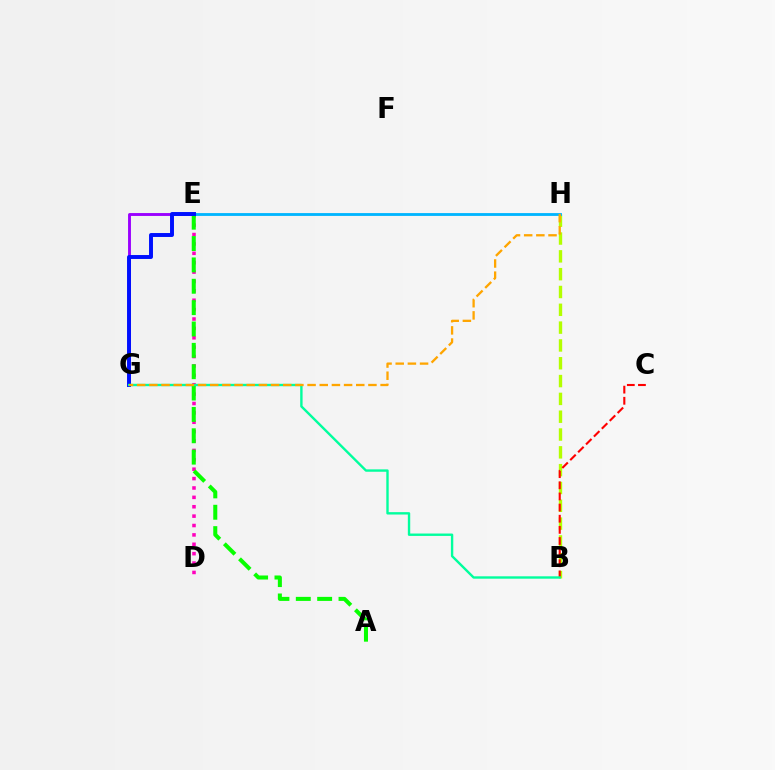{('E', 'G'): [{'color': '#9b00ff', 'line_style': 'solid', 'thickness': 2.08}, {'color': '#0010ff', 'line_style': 'solid', 'thickness': 2.84}], ('D', 'E'): [{'color': '#ff00bd', 'line_style': 'dotted', 'thickness': 2.55}], ('A', 'E'): [{'color': '#08ff00', 'line_style': 'dashed', 'thickness': 2.9}], ('B', 'H'): [{'color': '#b3ff00', 'line_style': 'dashed', 'thickness': 2.42}], ('B', 'C'): [{'color': '#ff0000', 'line_style': 'dashed', 'thickness': 1.51}], ('E', 'H'): [{'color': '#00b5ff', 'line_style': 'solid', 'thickness': 2.03}], ('B', 'G'): [{'color': '#00ff9d', 'line_style': 'solid', 'thickness': 1.72}], ('G', 'H'): [{'color': '#ffa500', 'line_style': 'dashed', 'thickness': 1.65}]}